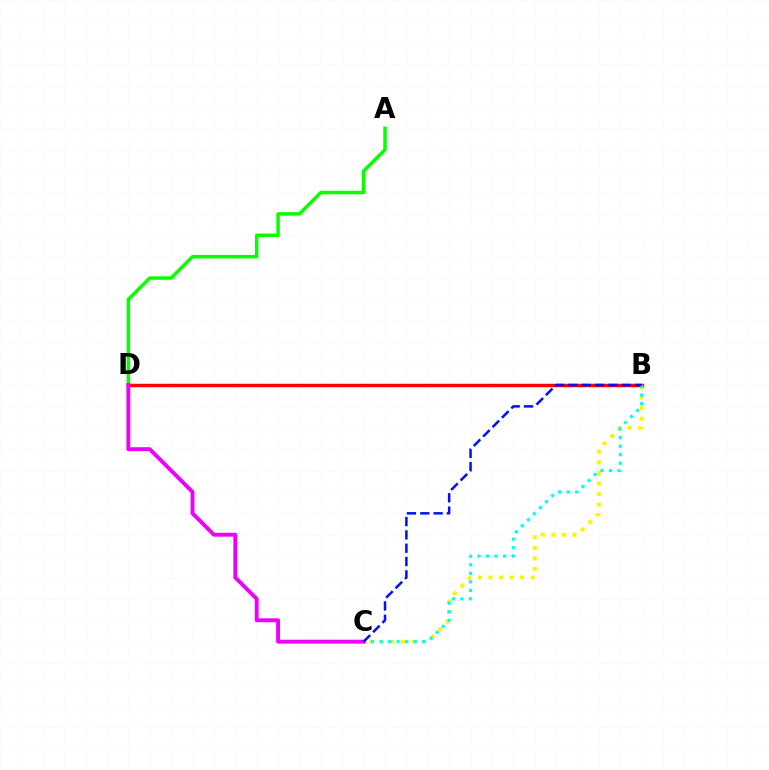{('B', 'C'): [{'color': '#fcf500', 'line_style': 'dotted', 'thickness': 2.87}, {'color': '#00fff6', 'line_style': 'dotted', 'thickness': 2.32}, {'color': '#0010ff', 'line_style': 'dashed', 'thickness': 1.81}], ('B', 'D'): [{'color': '#ff0000', 'line_style': 'solid', 'thickness': 2.49}], ('A', 'D'): [{'color': '#08ff00', 'line_style': 'solid', 'thickness': 2.51}], ('C', 'D'): [{'color': '#ee00ff', 'line_style': 'solid', 'thickness': 2.81}]}